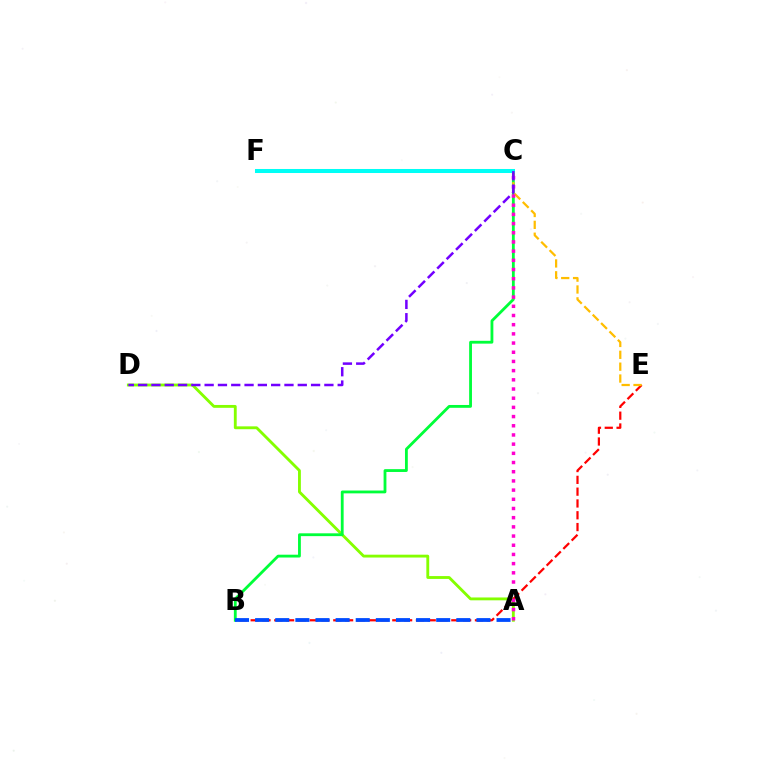{('A', 'D'): [{'color': '#84ff00', 'line_style': 'solid', 'thickness': 2.05}], ('B', 'C'): [{'color': '#00ff39', 'line_style': 'solid', 'thickness': 2.03}], ('B', 'E'): [{'color': '#ff0000', 'line_style': 'dashed', 'thickness': 1.6}], ('C', 'E'): [{'color': '#ffbd00', 'line_style': 'dashed', 'thickness': 1.61}], ('C', 'F'): [{'color': '#00fff6', 'line_style': 'solid', 'thickness': 2.9}], ('A', 'B'): [{'color': '#004bff', 'line_style': 'dashed', 'thickness': 2.73}], ('A', 'C'): [{'color': '#ff00cf', 'line_style': 'dotted', 'thickness': 2.5}], ('C', 'D'): [{'color': '#7200ff', 'line_style': 'dashed', 'thickness': 1.81}]}